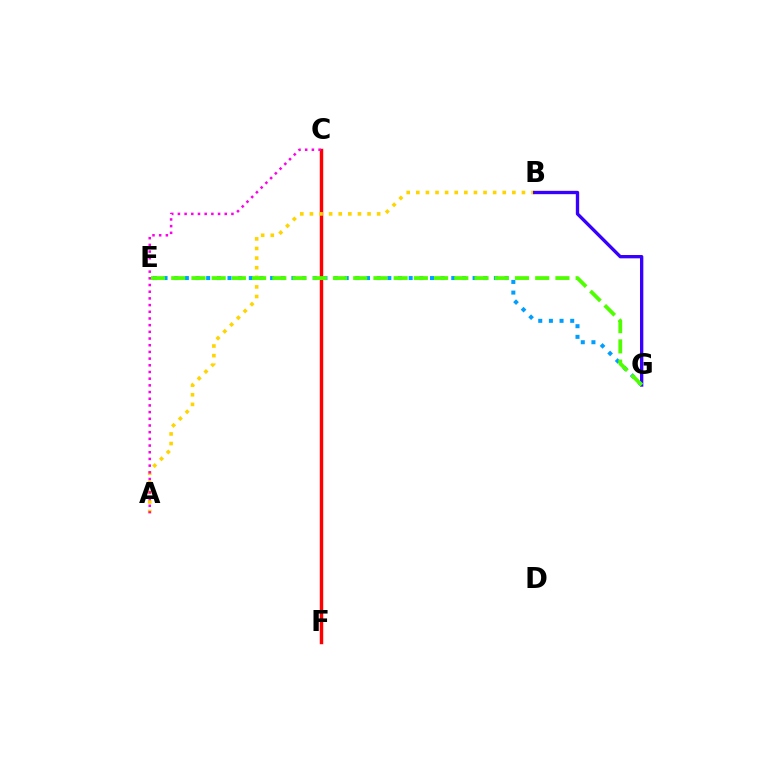{('C', 'F'): [{'color': '#00ff86', 'line_style': 'dotted', 'thickness': 1.84}, {'color': '#ff0000', 'line_style': 'solid', 'thickness': 2.47}], ('A', 'B'): [{'color': '#ffd500', 'line_style': 'dotted', 'thickness': 2.61}], ('A', 'C'): [{'color': '#ff00ed', 'line_style': 'dotted', 'thickness': 1.82}], ('B', 'G'): [{'color': '#3700ff', 'line_style': 'solid', 'thickness': 2.39}], ('E', 'G'): [{'color': '#009eff', 'line_style': 'dotted', 'thickness': 2.9}, {'color': '#4fff00', 'line_style': 'dashed', 'thickness': 2.75}]}